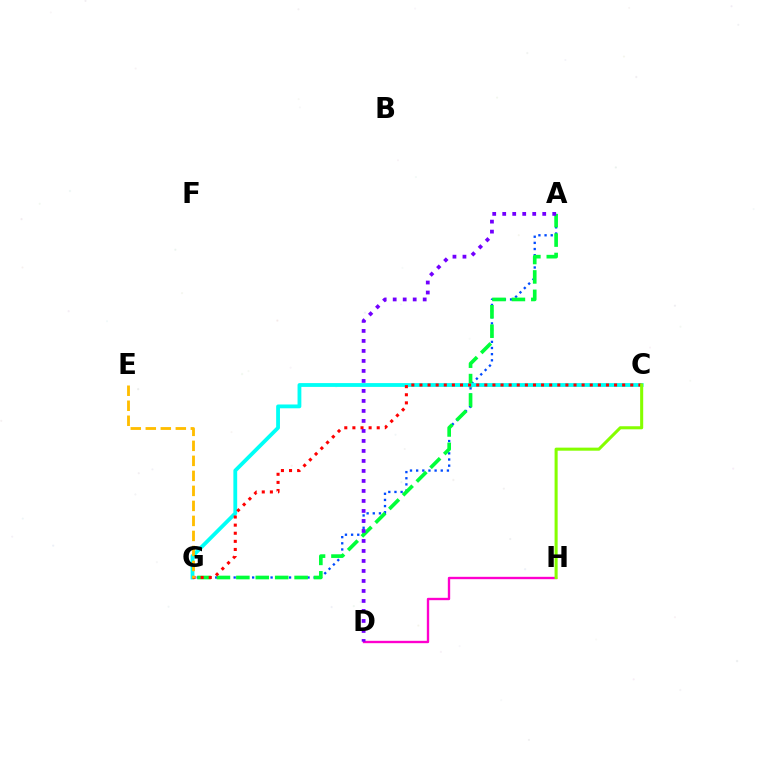{('A', 'G'): [{'color': '#004bff', 'line_style': 'dotted', 'thickness': 1.67}, {'color': '#00ff39', 'line_style': 'dashed', 'thickness': 2.64}], ('C', 'G'): [{'color': '#00fff6', 'line_style': 'solid', 'thickness': 2.74}, {'color': '#ff0000', 'line_style': 'dotted', 'thickness': 2.2}], ('D', 'H'): [{'color': '#ff00cf', 'line_style': 'solid', 'thickness': 1.7}], ('A', 'D'): [{'color': '#7200ff', 'line_style': 'dotted', 'thickness': 2.72}], ('C', 'H'): [{'color': '#84ff00', 'line_style': 'solid', 'thickness': 2.2}], ('E', 'G'): [{'color': '#ffbd00', 'line_style': 'dashed', 'thickness': 2.04}]}